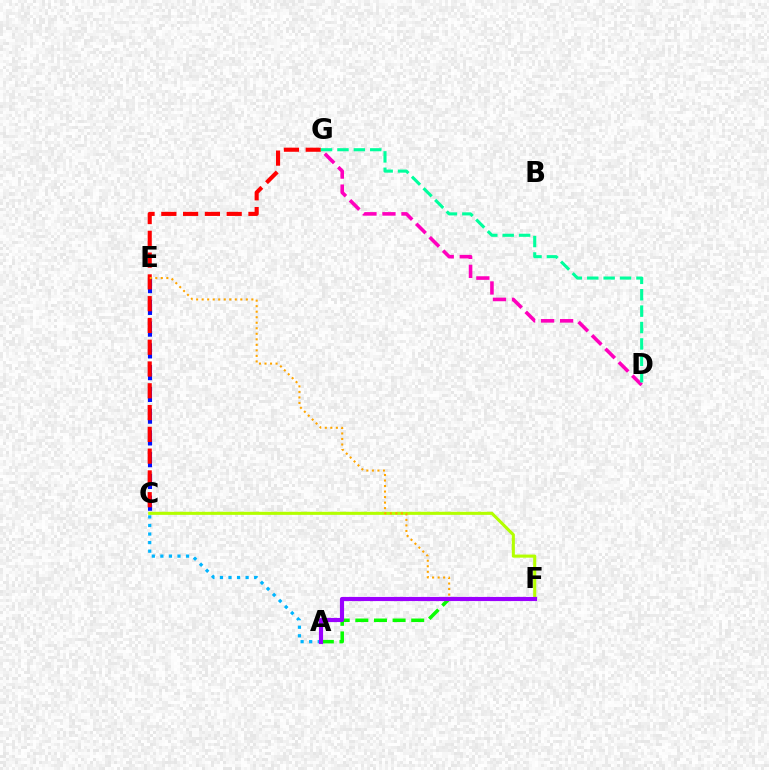{('C', 'E'): [{'color': '#0010ff', 'line_style': 'dashed', 'thickness': 2.96}], ('A', 'F'): [{'color': '#08ff00', 'line_style': 'dashed', 'thickness': 2.53}, {'color': '#9b00ff', 'line_style': 'solid', 'thickness': 2.98}], ('C', 'F'): [{'color': '#b3ff00', 'line_style': 'solid', 'thickness': 2.22}], ('D', 'G'): [{'color': '#ff00bd', 'line_style': 'dashed', 'thickness': 2.58}, {'color': '#00ff9d', 'line_style': 'dashed', 'thickness': 2.23}], ('A', 'C'): [{'color': '#00b5ff', 'line_style': 'dotted', 'thickness': 2.32}], ('C', 'G'): [{'color': '#ff0000', 'line_style': 'dashed', 'thickness': 2.96}], ('E', 'F'): [{'color': '#ffa500', 'line_style': 'dotted', 'thickness': 1.5}]}